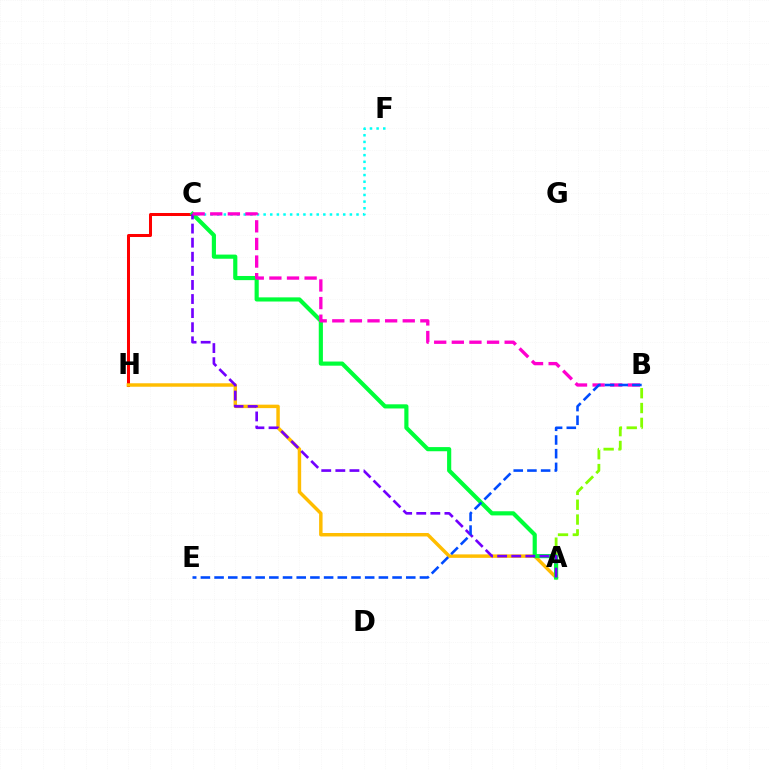{('C', 'H'): [{'color': '#ff0000', 'line_style': 'solid', 'thickness': 2.17}], ('A', 'H'): [{'color': '#ffbd00', 'line_style': 'solid', 'thickness': 2.49}], ('A', 'B'): [{'color': '#84ff00', 'line_style': 'dashed', 'thickness': 2.01}], ('C', 'F'): [{'color': '#00fff6', 'line_style': 'dotted', 'thickness': 1.8}], ('A', 'C'): [{'color': '#00ff39', 'line_style': 'solid', 'thickness': 2.99}, {'color': '#7200ff', 'line_style': 'dashed', 'thickness': 1.91}], ('B', 'C'): [{'color': '#ff00cf', 'line_style': 'dashed', 'thickness': 2.39}], ('B', 'E'): [{'color': '#004bff', 'line_style': 'dashed', 'thickness': 1.86}]}